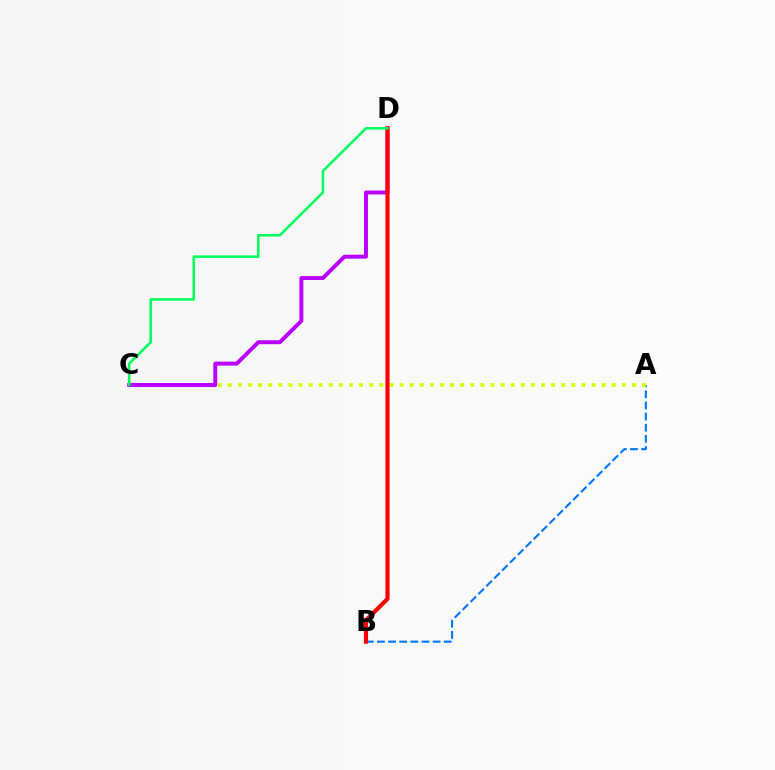{('A', 'B'): [{'color': '#0074ff', 'line_style': 'dashed', 'thickness': 1.51}], ('A', 'C'): [{'color': '#d1ff00', 'line_style': 'dotted', 'thickness': 2.75}], ('C', 'D'): [{'color': '#b900ff', 'line_style': 'solid', 'thickness': 2.83}, {'color': '#00ff5c', 'line_style': 'solid', 'thickness': 1.84}], ('B', 'D'): [{'color': '#ff0000', 'line_style': 'solid', 'thickness': 2.98}]}